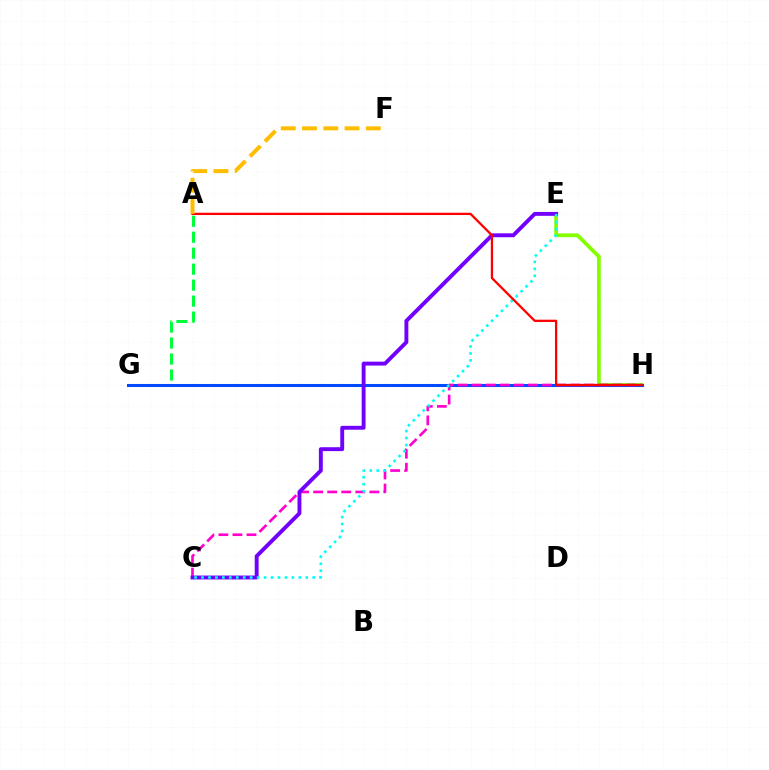{('E', 'H'): [{'color': '#84ff00', 'line_style': 'solid', 'thickness': 2.72}], ('A', 'G'): [{'color': '#00ff39', 'line_style': 'dashed', 'thickness': 2.17}], ('G', 'H'): [{'color': '#004bff', 'line_style': 'solid', 'thickness': 2.19}], ('C', 'H'): [{'color': '#ff00cf', 'line_style': 'dashed', 'thickness': 1.91}], ('C', 'E'): [{'color': '#7200ff', 'line_style': 'solid', 'thickness': 2.8}, {'color': '#00fff6', 'line_style': 'dotted', 'thickness': 1.89}], ('A', 'H'): [{'color': '#ff0000', 'line_style': 'solid', 'thickness': 1.64}], ('A', 'F'): [{'color': '#ffbd00', 'line_style': 'dashed', 'thickness': 2.89}]}